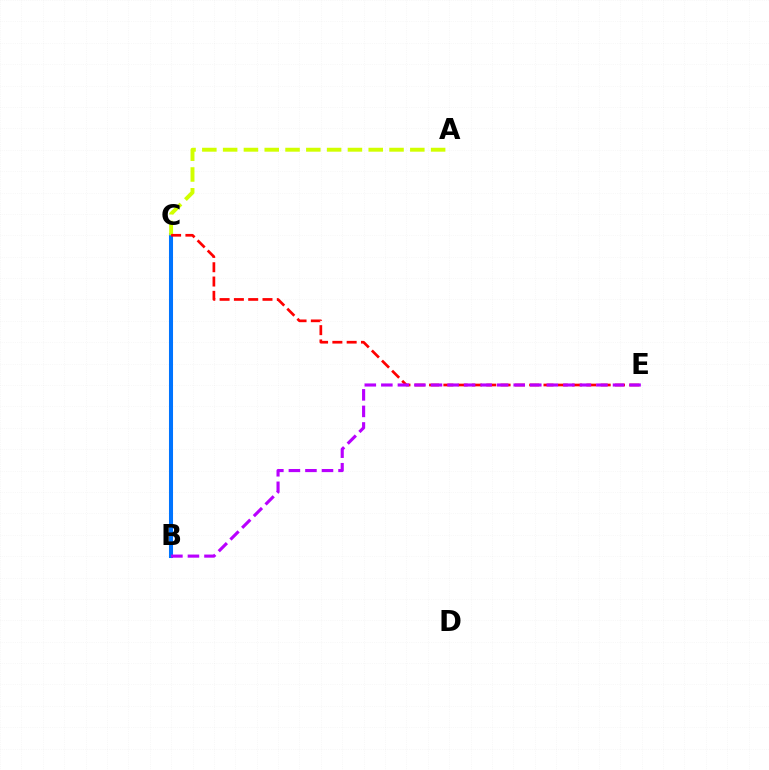{('B', 'C'): [{'color': '#00ff5c', 'line_style': 'solid', 'thickness': 1.55}, {'color': '#0074ff', 'line_style': 'solid', 'thickness': 2.91}], ('A', 'C'): [{'color': '#d1ff00', 'line_style': 'dashed', 'thickness': 2.83}], ('C', 'E'): [{'color': '#ff0000', 'line_style': 'dashed', 'thickness': 1.94}], ('B', 'E'): [{'color': '#b900ff', 'line_style': 'dashed', 'thickness': 2.25}]}